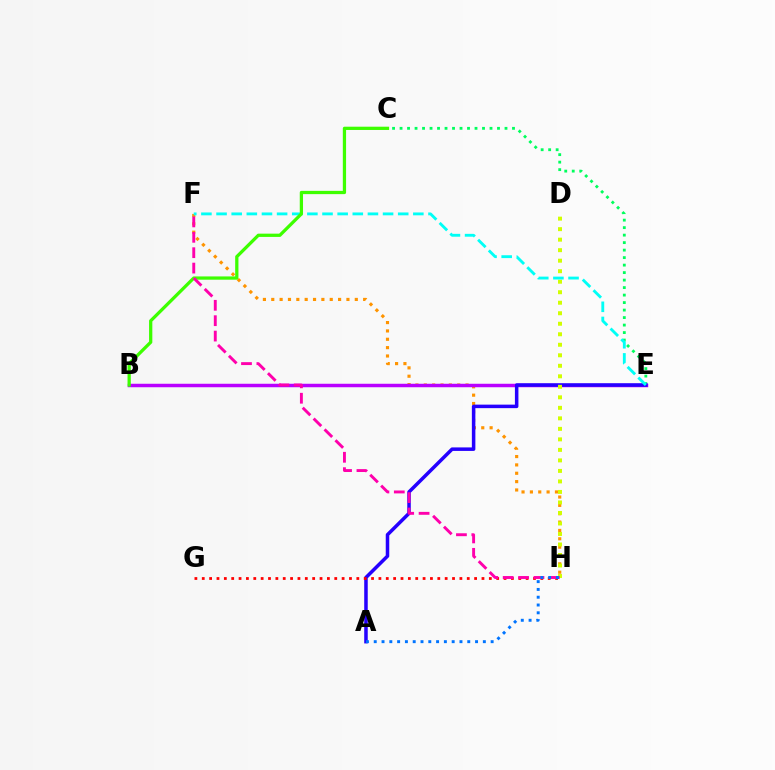{('C', 'E'): [{'color': '#00ff5c', 'line_style': 'dotted', 'thickness': 2.04}], ('F', 'H'): [{'color': '#ff9400', 'line_style': 'dotted', 'thickness': 2.27}, {'color': '#ff00ac', 'line_style': 'dashed', 'thickness': 2.09}], ('B', 'E'): [{'color': '#b900ff', 'line_style': 'solid', 'thickness': 2.5}], ('A', 'E'): [{'color': '#2500ff', 'line_style': 'solid', 'thickness': 2.53}], ('D', 'H'): [{'color': '#d1ff00', 'line_style': 'dotted', 'thickness': 2.86}], ('G', 'H'): [{'color': '#ff0000', 'line_style': 'dotted', 'thickness': 2.0}], ('E', 'F'): [{'color': '#00fff6', 'line_style': 'dashed', 'thickness': 2.06}], ('B', 'C'): [{'color': '#3dff00', 'line_style': 'solid', 'thickness': 2.35}], ('A', 'H'): [{'color': '#0074ff', 'line_style': 'dotted', 'thickness': 2.12}]}